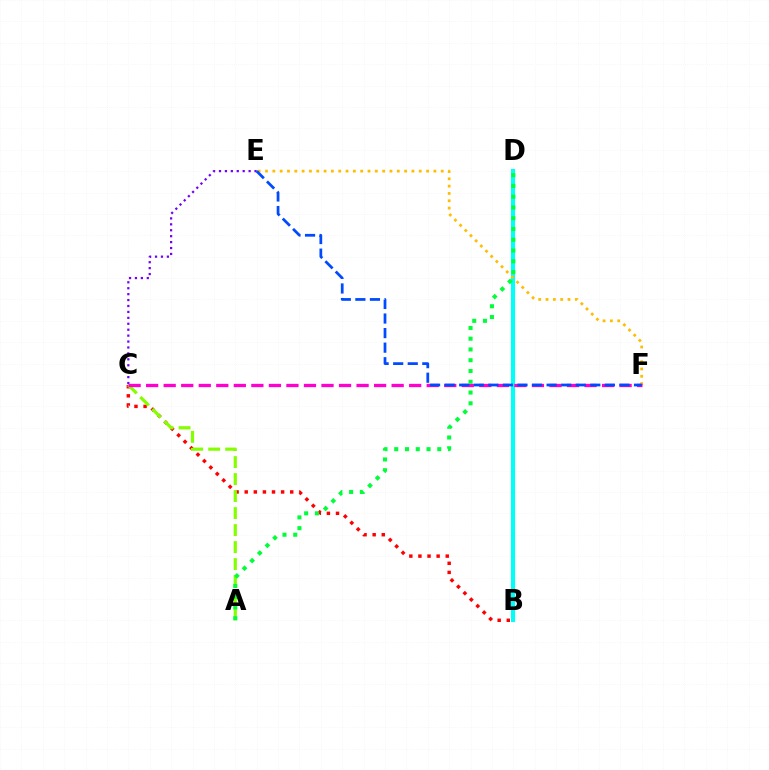{('B', 'C'): [{'color': '#ff0000', 'line_style': 'dotted', 'thickness': 2.47}], ('B', 'D'): [{'color': '#00fff6', 'line_style': 'solid', 'thickness': 2.96}], ('C', 'E'): [{'color': '#7200ff', 'line_style': 'dotted', 'thickness': 1.61}], ('A', 'C'): [{'color': '#84ff00', 'line_style': 'dashed', 'thickness': 2.31}], ('E', 'F'): [{'color': '#ffbd00', 'line_style': 'dotted', 'thickness': 1.99}, {'color': '#004bff', 'line_style': 'dashed', 'thickness': 1.98}], ('C', 'F'): [{'color': '#ff00cf', 'line_style': 'dashed', 'thickness': 2.38}], ('A', 'D'): [{'color': '#00ff39', 'line_style': 'dotted', 'thickness': 2.93}]}